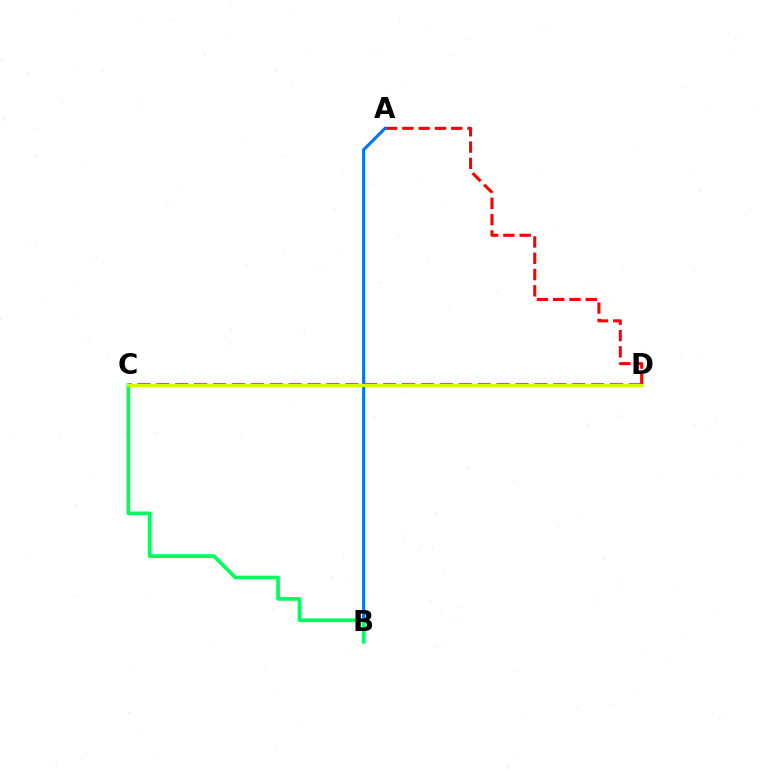{('A', 'D'): [{'color': '#ff0000', 'line_style': 'dashed', 'thickness': 2.21}], ('A', 'B'): [{'color': '#0074ff', 'line_style': 'solid', 'thickness': 2.2}], ('C', 'D'): [{'color': '#b900ff', 'line_style': 'dashed', 'thickness': 2.57}, {'color': '#d1ff00', 'line_style': 'solid', 'thickness': 2.3}], ('B', 'C'): [{'color': '#00ff5c', 'line_style': 'solid', 'thickness': 2.65}]}